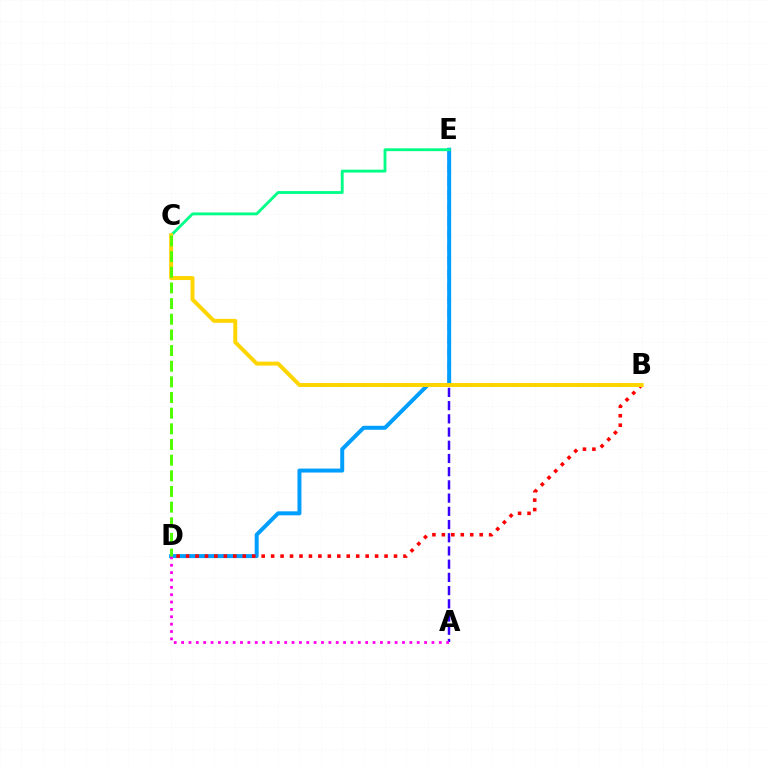{('A', 'E'): [{'color': '#3700ff', 'line_style': 'dashed', 'thickness': 1.79}], ('D', 'E'): [{'color': '#009eff', 'line_style': 'solid', 'thickness': 2.86}], ('A', 'D'): [{'color': '#ff00ed', 'line_style': 'dotted', 'thickness': 2.0}], ('B', 'D'): [{'color': '#ff0000', 'line_style': 'dotted', 'thickness': 2.57}], ('C', 'E'): [{'color': '#00ff86', 'line_style': 'solid', 'thickness': 2.06}], ('B', 'C'): [{'color': '#ffd500', 'line_style': 'solid', 'thickness': 2.85}], ('C', 'D'): [{'color': '#4fff00', 'line_style': 'dashed', 'thickness': 2.13}]}